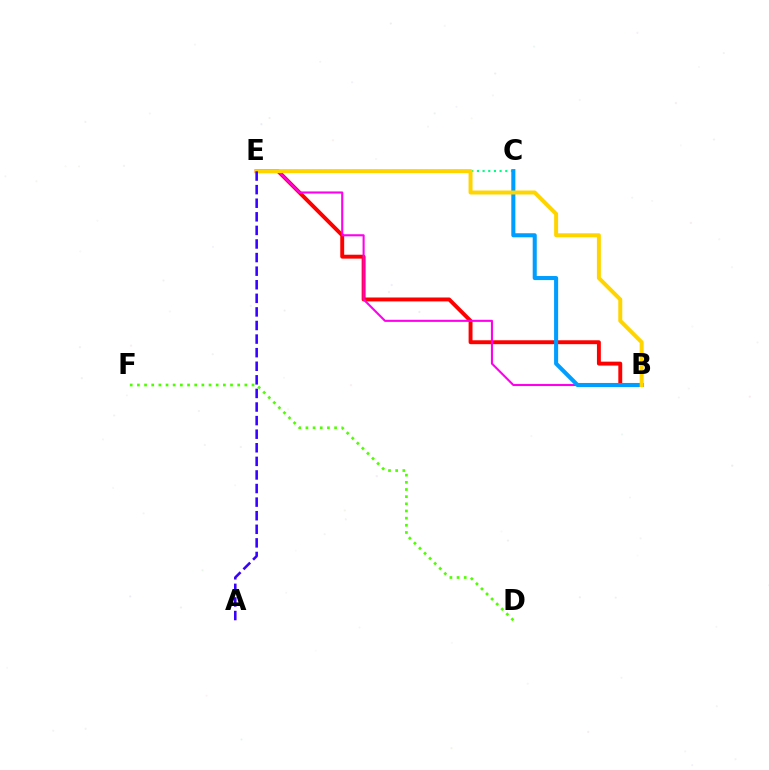{('D', 'F'): [{'color': '#4fff00', 'line_style': 'dotted', 'thickness': 1.95}], ('B', 'E'): [{'color': '#ff0000', 'line_style': 'solid', 'thickness': 2.81}, {'color': '#ff00ed', 'line_style': 'solid', 'thickness': 1.51}, {'color': '#ffd500', 'line_style': 'solid', 'thickness': 2.87}], ('C', 'E'): [{'color': '#00ff86', 'line_style': 'dotted', 'thickness': 1.54}], ('B', 'C'): [{'color': '#009eff', 'line_style': 'solid', 'thickness': 2.93}], ('A', 'E'): [{'color': '#3700ff', 'line_style': 'dashed', 'thickness': 1.85}]}